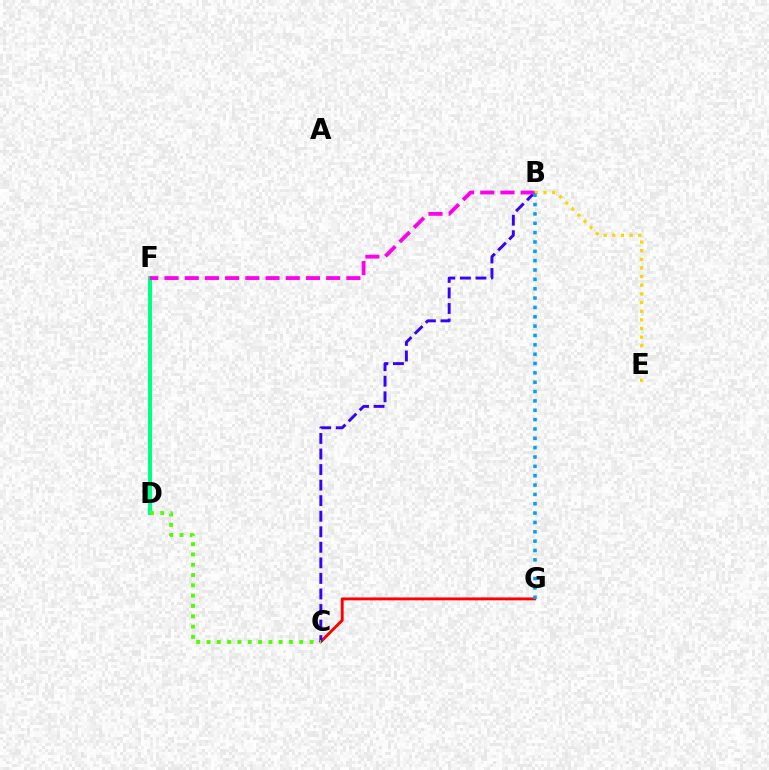{('D', 'F'): [{'color': '#00ff86', 'line_style': 'solid', 'thickness': 2.94}], ('C', 'G'): [{'color': '#ff0000', 'line_style': 'solid', 'thickness': 2.08}], ('B', 'C'): [{'color': '#3700ff', 'line_style': 'dashed', 'thickness': 2.11}], ('C', 'D'): [{'color': '#4fff00', 'line_style': 'dotted', 'thickness': 2.8}], ('B', 'F'): [{'color': '#ff00ed', 'line_style': 'dashed', 'thickness': 2.74}], ('B', 'E'): [{'color': '#ffd500', 'line_style': 'dotted', 'thickness': 2.35}], ('B', 'G'): [{'color': '#009eff', 'line_style': 'dotted', 'thickness': 2.54}]}